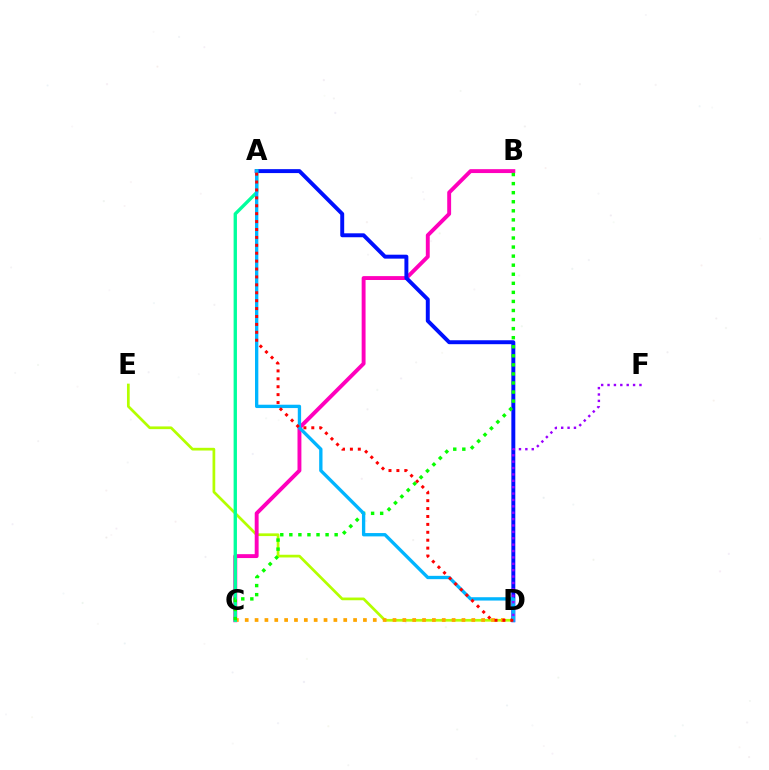{('D', 'E'): [{'color': '#b3ff00', 'line_style': 'solid', 'thickness': 1.95}], ('B', 'C'): [{'color': '#ff00bd', 'line_style': 'solid', 'thickness': 2.81}, {'color': '#08ff00', 'line_style': 'dotted', 'thickness': 2.46}], ('C', 'D'): [{'color': '#ffa500', 'line_style': 'dotted', 'thickness': 2.68}], ('A', 'D'): [{'color': '#0010ff', 'line_style': 'solid', 'thickness': 2.83}, {'color': '#00b5ff', 'line_style': 'solid', 'thickness': 2.4}, {'color': '#ff0000', 'line_style': 'dotted', 'thickness': 2.15}], ('A', 'C'): [{'color': '#00ff9d', 'line_style': 'solid', 'thickness': 2.41}], ('D', 'F'): [{'color': '#9b00ff', 'line_style': 'dotted', 'thickness': 1.73}]}